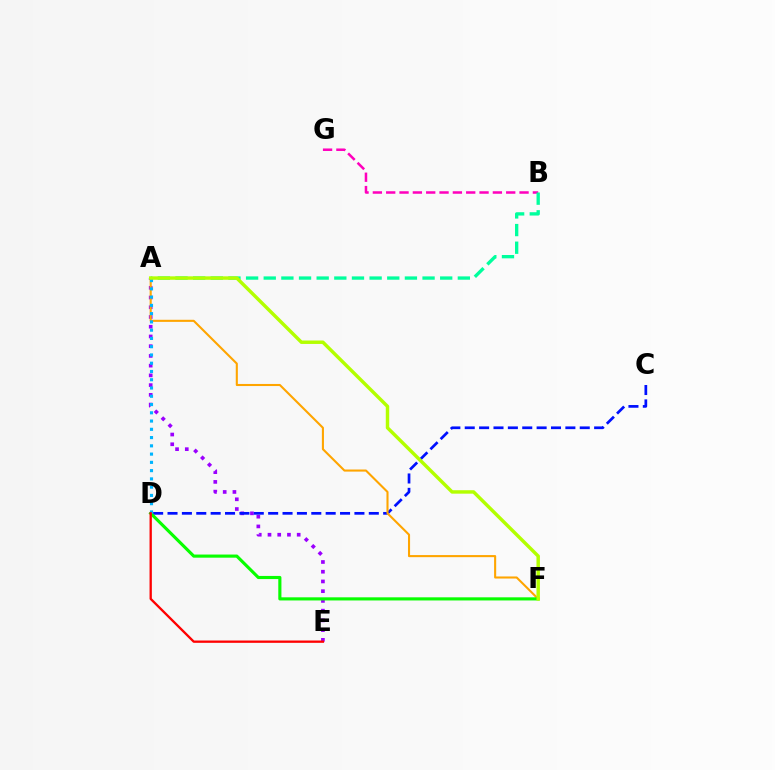{('A', 'E'): [{'color': '#9b00ff', 'line_style': 'dotted', 'thickness': 2.64}], ('C', 'D'): [{'color': '#0010ff', 'line_style': 'dashed', 'thickness': 1.95}], ('A', 'F'): [{'color': '#ffa500', 'line_style': 'solid', 'thickness': 1.5}, {'color': '#b3ff00', 'line_style': 'solid', 'thickness': 2.48}], ('D', 'F'): [{'color': '#08ff00', 'line_style': 'solid', 'thickness': 2.26}], ('B', 'G'): [{'color': '#ff00bd', 'line_style': 'dashed', 'thickness': 1.81}], ('A', 'B'): [{'color': '#00ff9d', 'line_style': 'dashed', 'thickness': 2.4}], ('A', 'D'): [{'color': '#00b5ff', 'line_style': 'dotted', 'thickness': 2.24}], ('D', 'E'): [{'color': '#ff0000', 'line_style': 'solid', 'thickness': 1.66}]}